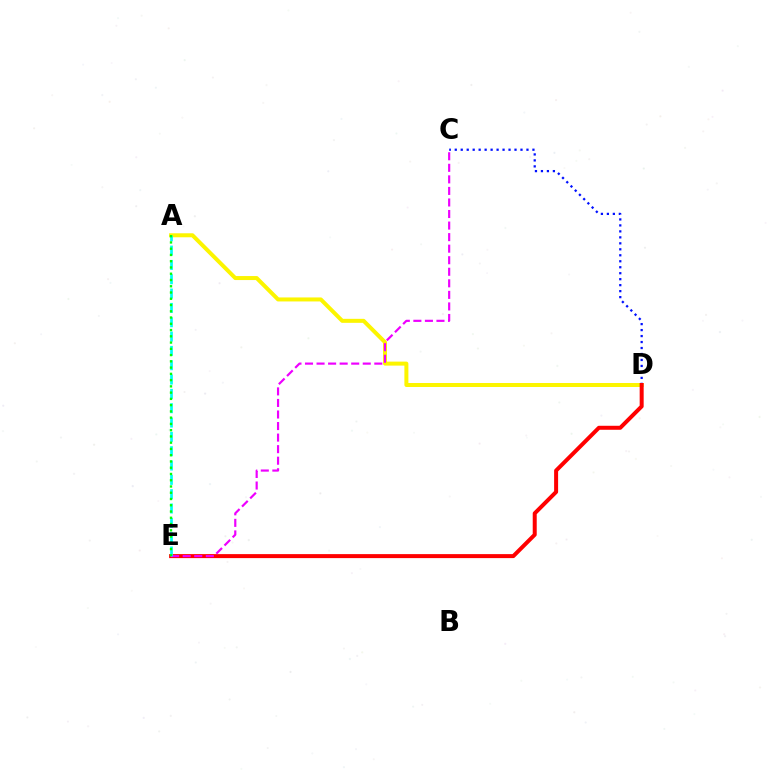{('C', 'D'): [{'color': '#0010ff', 'line_style': 'dotted', 'thickness': 1.62}], ('A', 'D'): [{'color': '#fcf500', 'line_style': 'solid', 'thickness': 2.88}], ('D', 'E'): [{'color': '#ff0000', 'line_style': 'solid', 'thickness': 2.88}], ('C', 'E'): [{'color': '#ee00ff', 'line_style': 'dashed', 'thickness': 1.57}], ('A', 'E'): [{'color': '#00fff6', 'line_style': 'dashed', 'thickness': 1.95}, {'color': '#08ff00', 'line_style': 'dotted', 'thickness': 1.7}]}